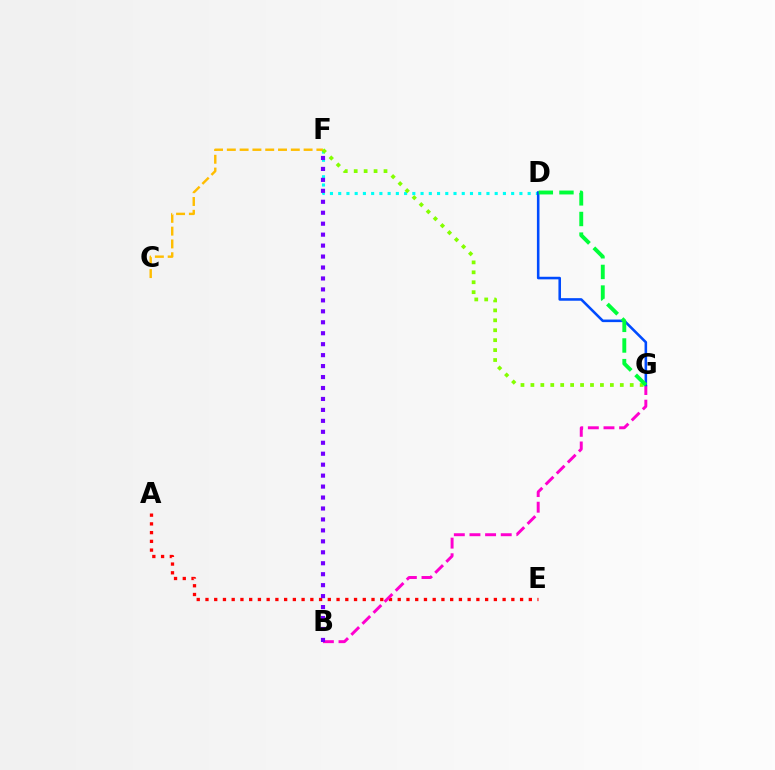{('D', 'F'): [{'color': '#00fff6', 'line_style': 'dotted', 'thickness': 2.24}], ('A', 'E'): [{'color': '#ff0000', 'line_style': 'dotted', 'thickness': 2.37}], ('C', 'F'): [{'color': '#ffbd00', 'line_style': 'dashed', 'thickness': 1.74}], ('B', 'G'): [{'color': '#ff00cf', 'line_style': 'dashed', 'thickness': 2.12}], ('B', 'F'): [{'color': '#7200ff', 'line_style': 'dotted', 'thickness': 2.98}], ('F', 'G'): [{'color': '#84ff00', 'line_style': 'dotted', 'thickness': 2.7}], ('D', 'G'): [{'color': '#004bff', 'line_style': 'solid', 'thickness': 1.85}, {'color': '#00ff39', 'line_style': 'dashed', 'thickness': 2.8}]}